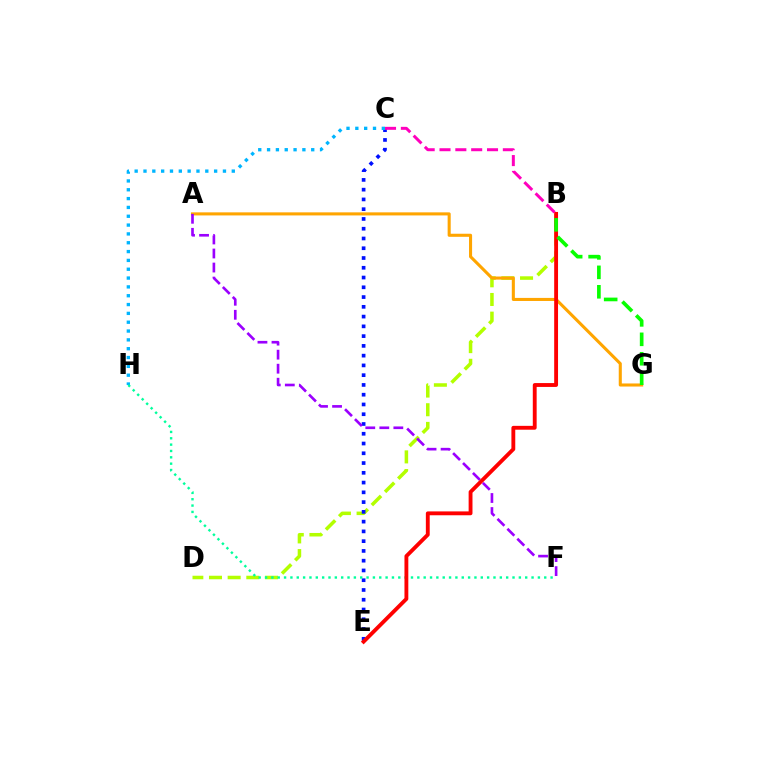{('B', 'D'): [{'color': '#b3ff00', 'line_style': 'dashed', 'thickness': 2.54}], ('C', 'E'): [{'color': '#0010ff', 'line_style': 'dotted', 'thickness': 2.65}], ('A', 'G'): [{'color': '#ffa500', 'line_style': 'solid', 'thickness': 2.21}], ('C', 'H'): [{'color': '#00b5ff', 'line_style': 'dotted', 'thickness': 2.4}], ('A', 'F'): [{'color': '#9b00ff', 'line_style': 'dashed', 'thickness': 1.91}], ('F', 'H'): [{'color': '#00ff9d', 'line_style': 'dotted', 'thickness': 1.72}], ('B', 'E'): [{'color': '#ff0000', 'line_style': 'solid', 'thickness': 2.78}], ('B', 'C'): [{'color': '#ff00bd', 'line_style': 'dashed', 'thickness': 2.15}], ('B', 'G'): [{'color': '#08ff00', 'line_style': 'dashed', 'thickness': 2.64}]}